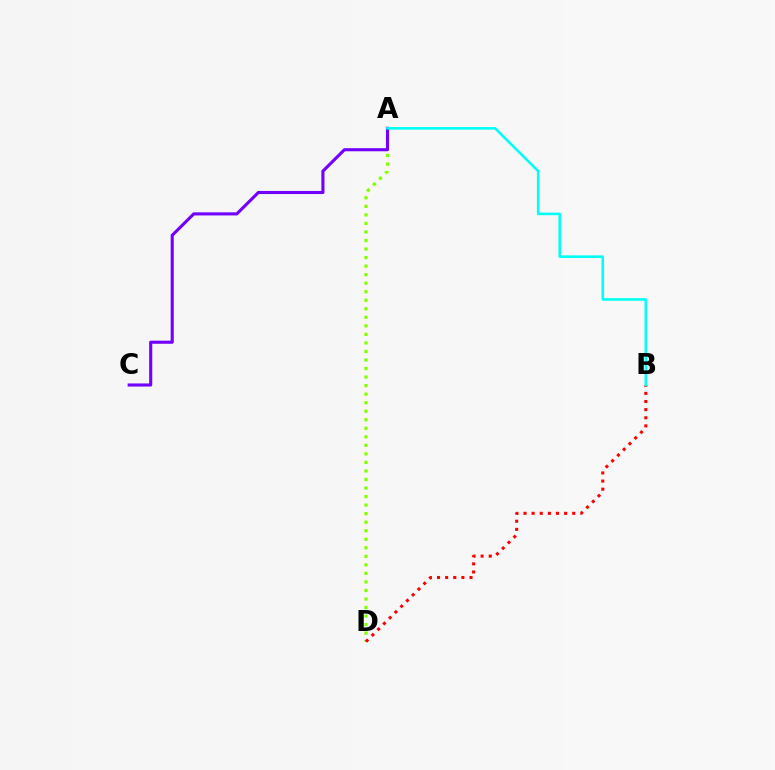{('A', 'D'): [{'color': '#84ff00', 'line_style': 'dotted', 'thickness': 2.32}], ('B', 'D'): [{'color': '#ff0000', 'line_style': 'dotted', 'thickness': 2.21}], ('A', 'C'): [{'color': '#7200ff', 'line_style': 'solid', 'thickness': 2.23}], ('A', 'B'): [{'color': '#00fff6', 'line_style': 'solid', 'thickness': 1.86}]}